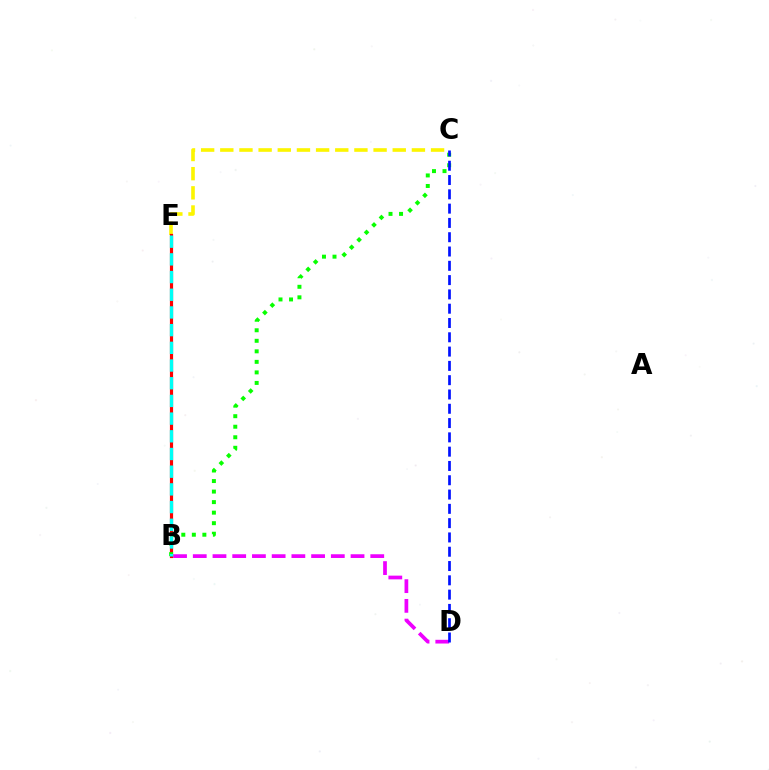{('C', 'E'): [{'color': '#fcf500', 'line_style': 'dashed', 'thickness': 2.6}], ('B', 'D'): [{'color': '#ee00ff', 'line_style': 'dashed', 'thickness': 2.68}], ('B', 'E'): [{'color': '#ff0000', 'line_style': 'solid', 'thickness': 2.29}, {'color': '#00fff6', 'line_style': 'dashed', 'thickness': 2.4}], ('B', 'C'): [{'color': '#08ff00', 'line_style': 'dotted', 'thickness': 2.86}], ('C', 'D'): [{'color': '#0010ff', 'line_style': 'dashed', 'thickness': 1.94}]}